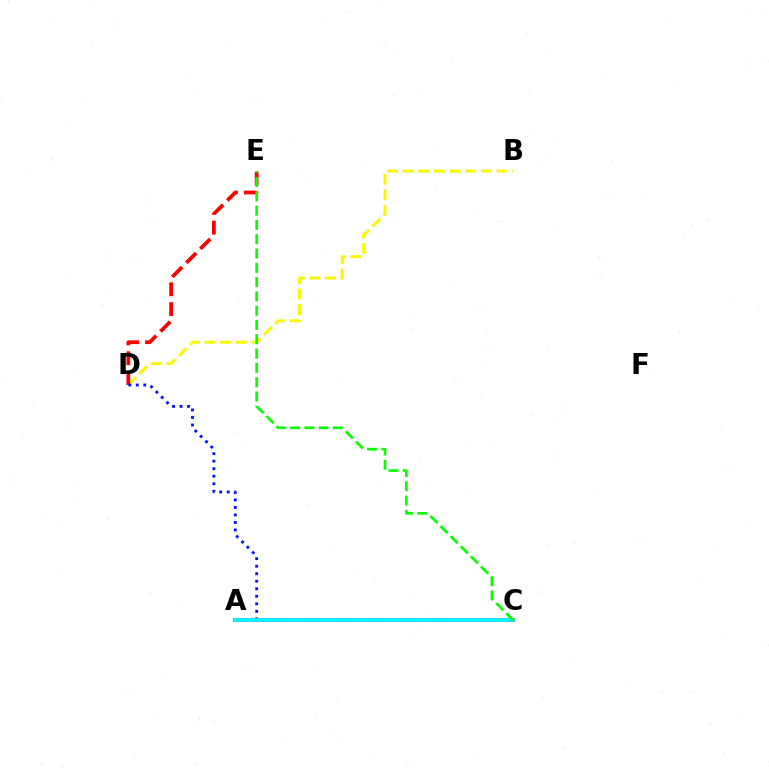{('B', 'D'): [{'color': '#fcf500', 'line_style': 'dashed', 'thickness': 2.13}], ('A', 'C'): [{'color': '#ee00ff', 'line_style': 'solid', 'thickness': 2.77}, {'color': '#00fff6', 'line_style': 'solid', 'thickness': 2.62}], ('D', 'E'): [{'color': '#ff0000', 'line_style': 'dashed', 'thickness': 2.7}], ('C', 'D'): [{'color': '#0010ff', 'line_style': 'dotted', 'thickness': 2.04}], ('C', 'E'): [{'color': '#08ff00', 'line_style': 'dashed', 'thickness': 1.94}]}